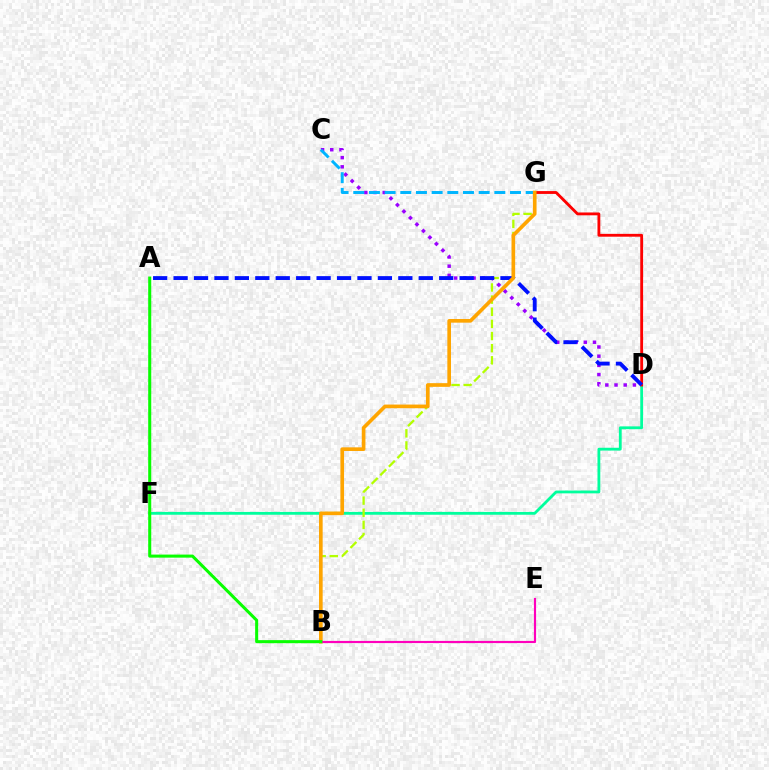{('D', 'F'): [{'color': '#00ff9d', 'line_style': 'solid', 'thickness': 2.02}], ('B', 'G'): [{'color': '#b3ff00', 'line_style': 'dashed', 'thickness': 1.65}, {'color': '#ffa500', 'line_style': 'solid', 'thickness': 2.63}], ('C', 'D'): [{'color': '#9b00ff', 'line_style': 'dotted', 'thickness': 2.5}], ('C', 'G'): [{'color': '#00b5ff', 'line_style': 'dashed', 'thickness': 2.13}], ('D', 'G'): [{'color': '#ff0000', 'line_style': 'solid', 'thickness': 2.04}], ('A', 'D'): [{'color': '#0010ff', 'line_style': 'dashed', 'thickness': 2.78}], ('B', 'E'): [{'color': '#ff00bd', 'line_style': 'solid', 'thickness': 1.56}], ('A', 'B'): [{'color': '#08ff00', 'line_style': 'solid', 'thickness': 2.2}]}